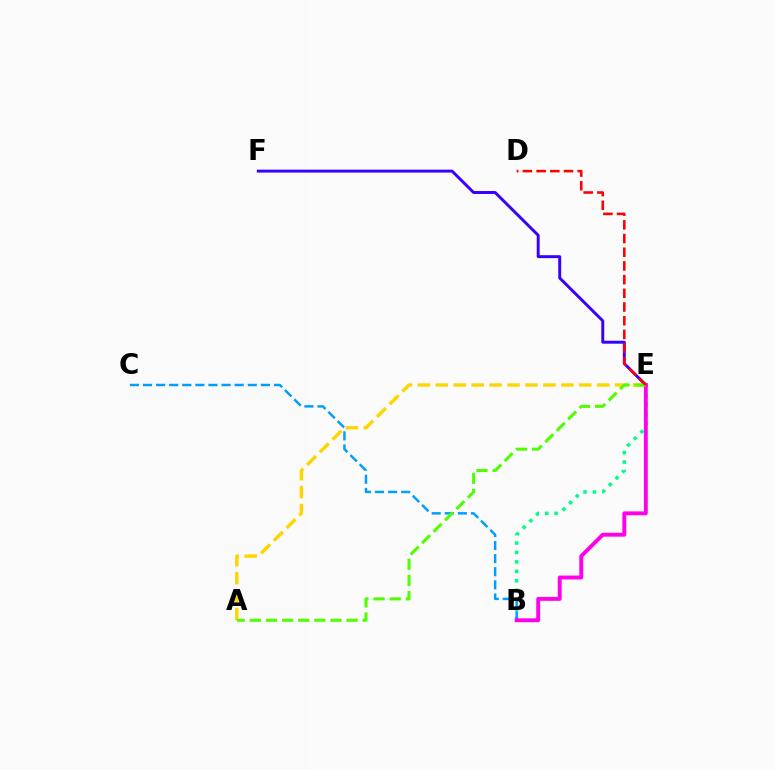{('B', 'E'): [{'color': '#00ff86', 'line_style': 'dotted', 'thickness': 2.56}, {'color': '#ff00ed', 'line_style': 'solid', 'thickness': 2.8}], ('E', 'F'): [{'color': '#3700ff', 'line_style': 'solid', 'thickness': 2.12}], ('A', 'E'): [{'color': '#ffd500', 'line_style': 'dashed', 'thickness': 2.44}, {'color': '#4fff00', 'line_style': 'dashed', 'thickness': 2.19}], ('B', 'C'): [{'color': '#009eff', 'line_style': 'dashed', 'thickness': 1.78}], ('D', 'E'): [{'color': '#ff0000', 'line_style': 'dashed', 'thickness': 1.86}]}